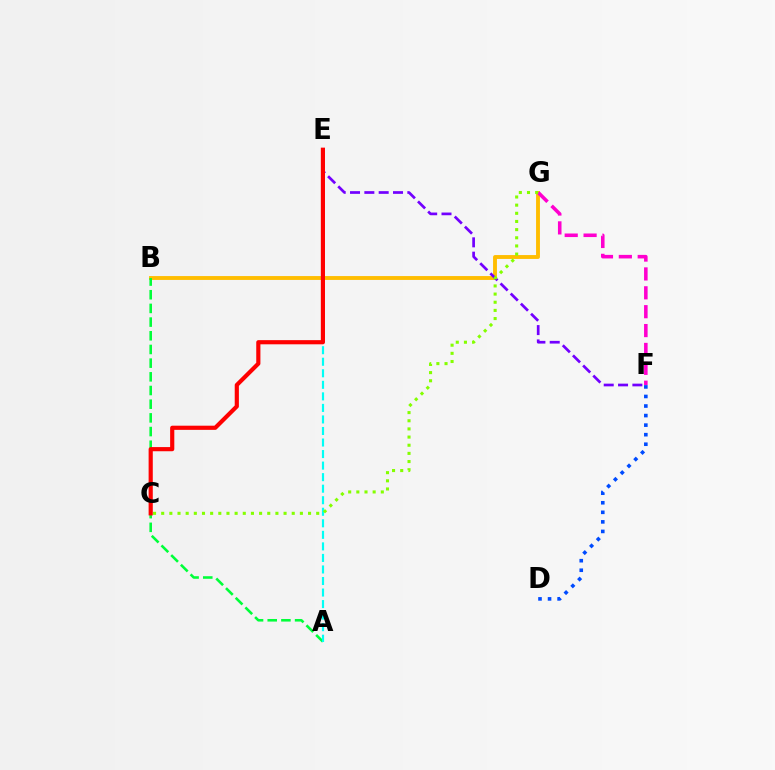{('B', 'G'): [{'color': '#ffbd00', 'line_style': 'solid', 'thickness': 2.79}], ('A', 'B'): [{'color': '#00ff39', 'line_style': 'dashed', 'thickness': 1.86}], ('F', 'G'): [{'color': '#ff00cf', 'line_style': 'dashed', 'thickness': 2.56}], ('A', 'E'): [{'color': '#00fff6', 'line_style': 'dashed', 'thickness': 1.57}], ('D', 'F'): [{'color': '#004bff', 'line_style': 'dotted', 'thickness': 2.6}], ('E', 'F'): [{'color': '#7200ff', 'line_style': 'dashed', 'thickness': 1.95}], ('C', 'E'): [{'color': '#ff0000', 'line_style': 'solid', 'thickness': 3.0}], ('C', 'G'): [{'color': '#84ff00', 'line_style': 'dotted', 'thickness': 2.22}]}